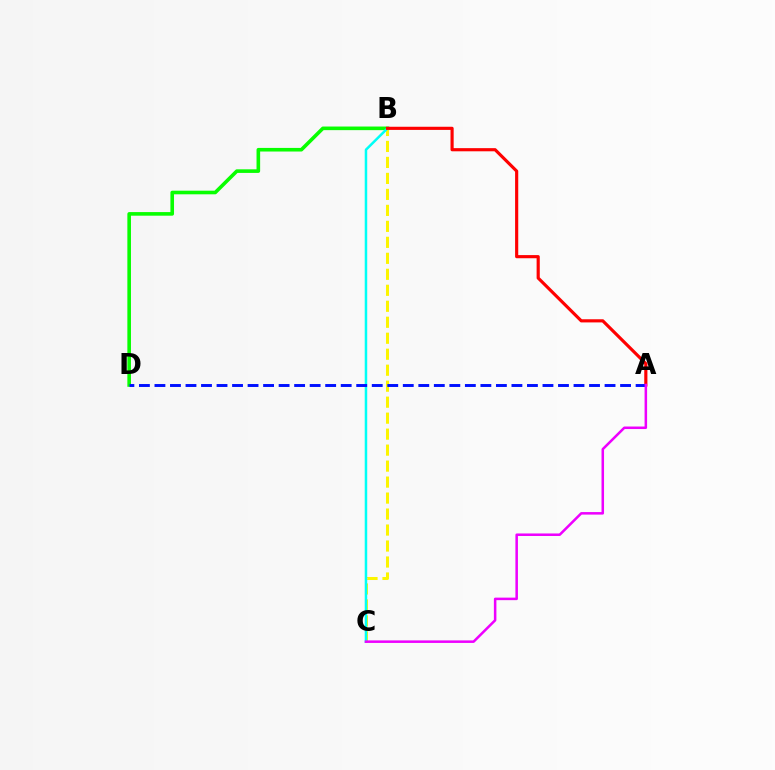{('B', 'D'): [{'color': '#08ff00', 'line_style': 'solid', 'thickness': 2.6}], ('B', 'C'): [{'color': '#fcf500', 'line_style': 'dashed', 'thickness': 2.17}, {'color': '#00fff6', 'line_style': 'solid', 'thickness': 1.8}], ('A', 'B'): [{'color': '#ff0000', 'line_style': 'solid', 'thickness': 2.27}], ('A', 'D'): [{'color': '#0010ff', 'line_style': 'dashed', 'thickness': 2.11}], ('A', 'C'): [{'color': '#ee00ff', 'line_style': 'solid', 'thickness': 1.82}]}